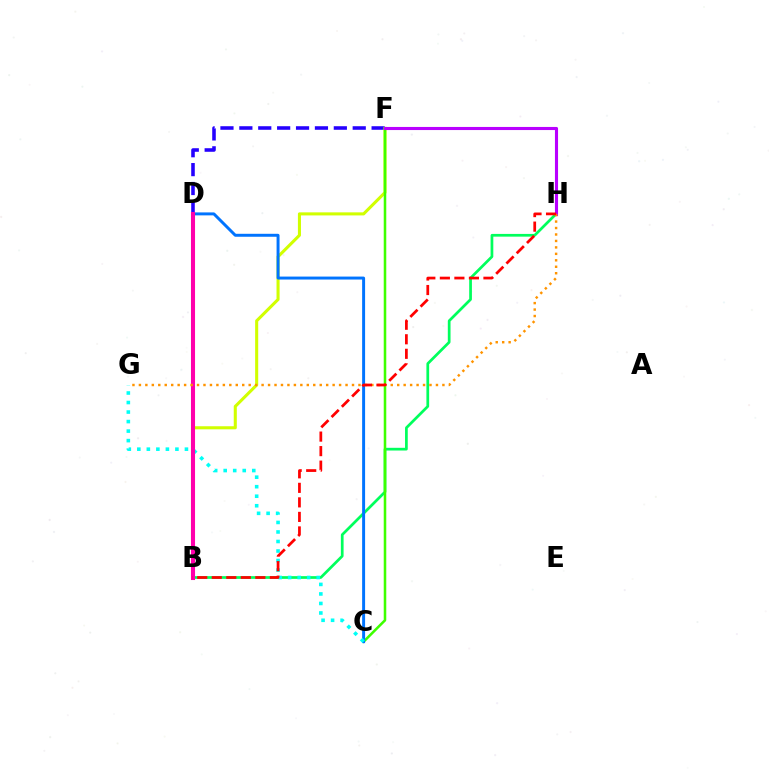{('D', 'F'): [{'color': '#2500ff', 'line_style': 'dashed', 'thickness': 2.57}], ('B', 'H'): [{'color': '#00ff5c', 'line_style': 'solid', 'thickness': 1.96}, {'color': '#ff0000', 'line_style': 'dashed', 'thickness': 1.97}], ('B', 'F'): [{'color': '#d1ff00', 'line_style': 'solid', 'thickness': 2.21}], ('C', 'F'): [{'color': '#3dff00', 'line_style': 'solid', 'thickness': 1.84}], ('C', 'D'): [{'color': '#0074ff', 'line_style': 'solid', 'thickness': 2.13}], ('F', 'H'): [{'color': '#b900ff', 'line_style': 'solid', 'thickness': 2.23}], ('C', 'G'): [{'color': '#00fff6', 'line_style': 'dotted', 'thickness': 2.59}], ('B', 'D'): [{'color': '#ff00ac', 'line_style': 'solid', 'thickness': 2.93}], ('G', 'H'): [{'color': '#ff9400', 'line_style': 'dotted', 'thickness': 1.75}]}